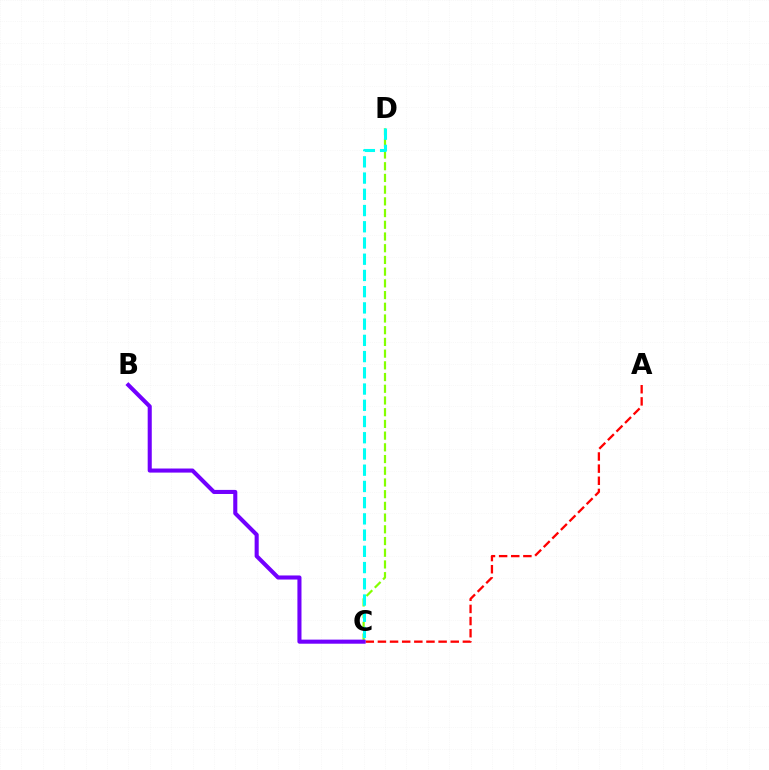{('C', 'D'): [{'color': '#84ff00', 'line_style': 'dashed', 'thickness': 1.59}, {'color': '#00fff6', 'line_style': 'dashed', 'thickness': 2.2}], ('A', 'C'): [{'color': '#ff0000', 'line_style': 'dashed', 'thickness': 1.65}], ('B', 'C'): [{'color': '#7200ff', 'line_style': 'solid', 'thickness': 2.94}]}